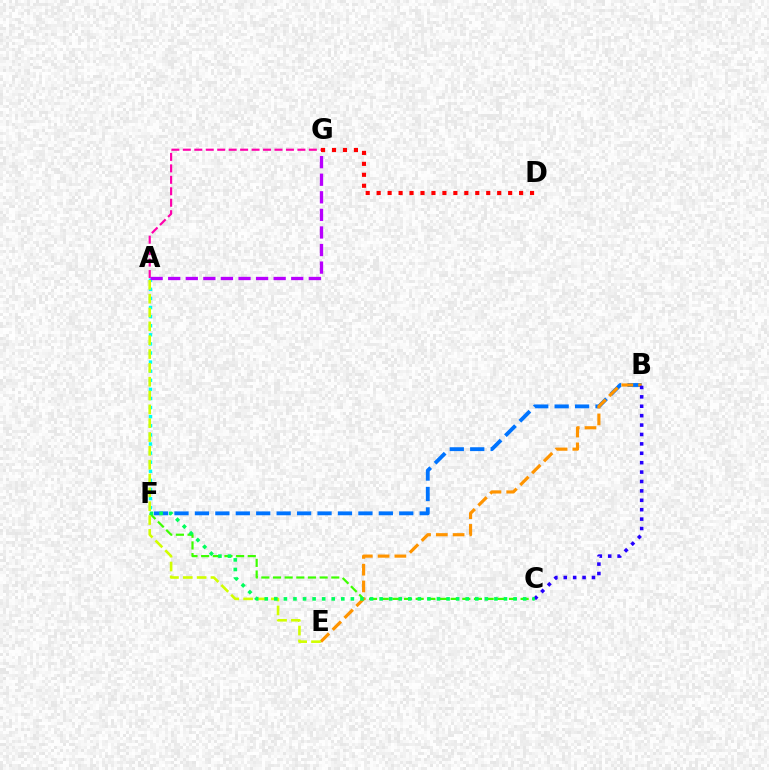{('A', 'G'): [{'color': '#ff00ac', 'line_style': 'dashed', 'thickness': 1.56}, {'color': '#b900ff', 'line_style': 'dashed', 'thickness': 2.39}], ('B', 'F'): [{'color': '#0074ff', 'line_style': 'dashed', 'thickness': 2.78}], ('A', 'F'): [{'color': '#00fff6', 'line_style': 'dotted', 'thickness': 2.47}], ('C', 'F'): [{'color': '#3dff00', 'line_style': 'dashed', 'thickness': 1.58}, {'color': '#00ff5c', 'line_style': 'dotted', 'thickness': 2.6}], ('B', 'E'): [{'color': '#ff9400', 'line_style': 'dashed', 'thickness': 2.28}], ('B', 'C'): [{'color': '#2500ff', 'line_style': 'dotted', 'thickness': 2.56}], ('A', 'E'): [{'color': '#d1ff00', 'line_style': 'dashed', 'thickness': 1.88}], ('D', 'G'): [{'color': '#ff0000', 'line_style': 'dotted', 'thickness': 2.98}]}